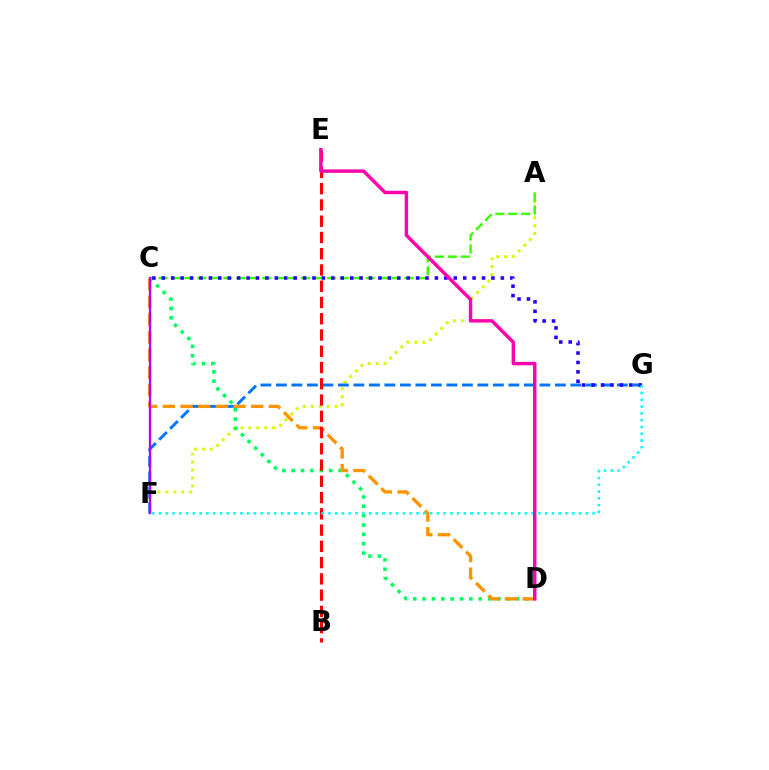{('A', 'F'): [{'color': '#d1ff00', 'line_style': 'dotted', 'thickness': 2.15}], ('A', 'C'): [{'color': '#3dff00', 'line_style': 'dashed', 'thickness': 1.76}], ('F', 'G'): [{'color': '#0074ff', 'line_style': 'dashed', 'thickness': 2.11}, {'color': '#00fff6', 'line_style': 'dotted', 'thickness': 1.84}], ('C', 'D'): [{'color': '#00ff5c', 'line_style': 'dotted', 'thickness': 2.54}, {'color': '#ff9400', 'line_style': 'dashed', 'thickness': 2.4}], ('B', 'E'): [{'color': '#ff0000', 'line_style': 'dashed', 'thickness': 2.21}], ('C', 'G'): [{'color': '#2500ff', 'line_style': 'dotted', 'thickness': 2.56}], ('C', 'F'): [{'color': '#b900ff', 'line_style': 'solid', 'thickness': 1.65}], ('D', 'E'): [{'color': '#ff00ac', 'line_style': 'solid', 'thickness': 2.46}]}